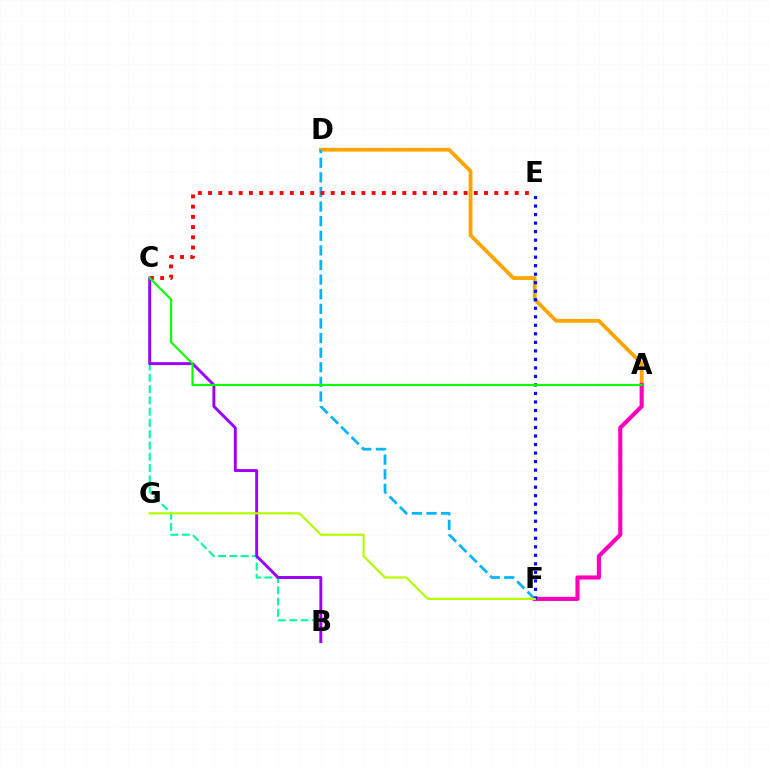{('A', 'D'): [{'color': '#ffa500', 'line_style': 'solid', 'thickness': 2.73}], ('D', 'F'): [{'color': '#00b5ff', 'line_style': 'dashed', 'thickness': 1.98}], ('A', 'F'): [{'color': '#ff00bd', 'line_style': 'solid', 'thickness': 2.98}], ('B', 'C'): [{'color': '#00ff9d', 'line_style': 'dashed', 'thickness': 1.53}, {'color': '#9b00ff', 'line_style': 'solid', 'thickness': 2.11}], ('E', 'F'): [{'color': '#0010ff', 'line_style': 'dotted', 'thickness': 2.31}], ('C', 'E'): [{'color': '#ff0000', 'line_style': 'dotted', 'thickness': 2.78}], ('F', 'G'): [{'color': '#b3ff00', 'line_style': 'solid', 'thickness': 1.59}], ('A', 'C'): [{'color': '#08ff00', 'line_style': 'solid', 'thickness': 1.54}]}